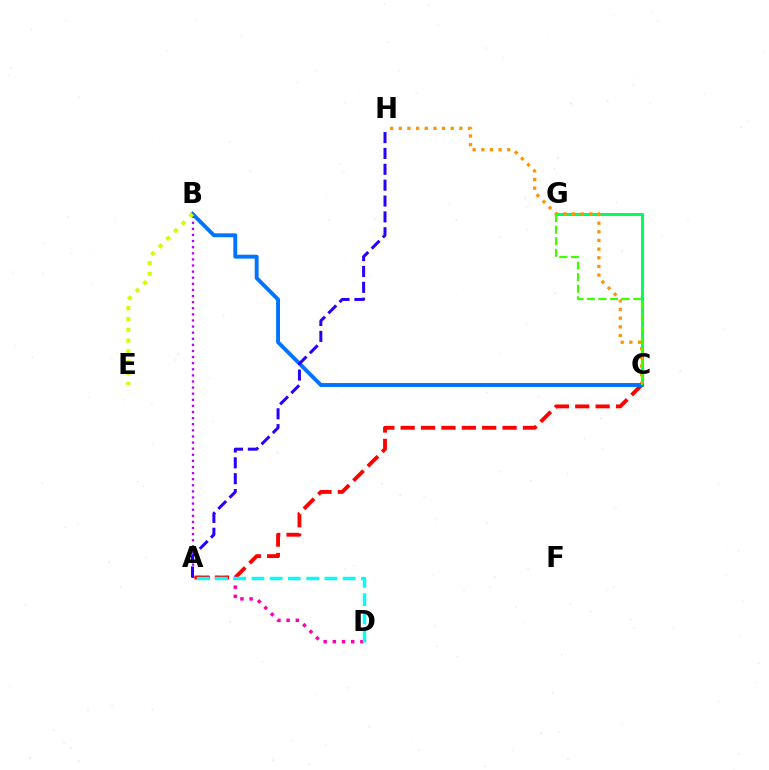{('C', 'G'): [{'color': '#00ff5c', 'line_style': 'solid', 'thickness': 2.19}, {'color': '#3dff00', 'line_style': 'dashed', 'thickness': 1.57}], ('A', 'B'): [{'color': '#b900ff', 'line_style': 'dotted', 'thickness': 1.66}], ('A', 'D'): [{'color': '#ff00ac', 'line_style': 'dotted', 'thickness': 2.49}, {'color': '#00fff6', 'line_style': 'dashed', 'thickness': 2.48}], ('A', 'C'): [{'color': '#ff0000', 'line_style': 'dashed', 'thickness': 2.77}], ('C', 'H'): [{'color': '#ff9400', 'line_style': 'dotted', 'thickness': 2.35}], ('B', 'C'): [{'color': '#0074ff', 'line_style': 'solid', 'thickness': 2.8}], ('B', 'E'): [{'color': '#d1ff00', 'line_style': 'dotted', 'thickness': 2.93}], ('A', 'H'): [{'color': '#2500ff', 'line_style': 'dashed', 'thickness': 2.15}]}